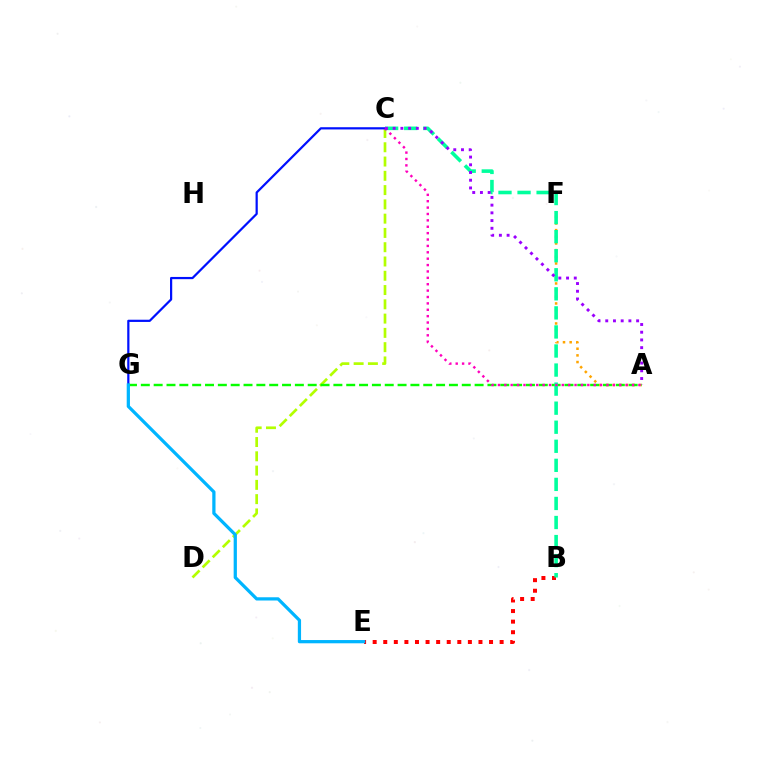{('B', 'E'): [{'color': '#ff0000', 'line_style': 'dotted', 'thickness': 2.87}], ('A', 'F'): [{'color': '#ffa500', 'line_style': 'dotted', 'thickness': 1.81}], ('C', 'D'): [{'color': '#b3ff00', 'line_style': 'dashed', 'thickness': 1.94}], ('C', 'G'): [{'color': '#0010ff', 'line_style': 'solid', 'thickness': 1.6}], ('A', 'G'): [{'color': '#08ff00', 'line_style': 'dashed', 'thickness': 1.74}], ('B', 'C'): [{'color': '#00ff9d', 'line_style': 'dashed', 'thickness': 2.59}], ('E', 'G'): [{'color': '#00b5ff', 'line_style': 'solid', 'thickness': 2.33}], ('A', 'C'): [{'color': '#ff00bd', 'line_style': 'dotted', 'thickness': 1.73}, {'color': '#9b00ff', 'line_style': 'dotted', 'thickness': 2.1}]}